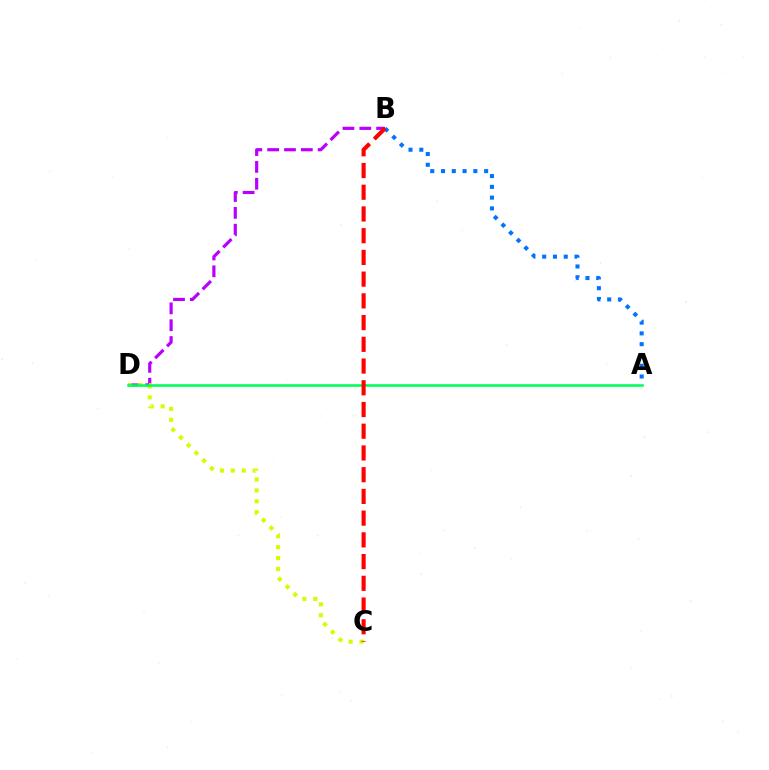{('B', 'D'): [{'color': '#b900ff', 'line_style': 'dashed', 'thickness': 2.29}], ('C', 'D'): [{'color': '#d1ff00', 'line_style': 'dotted', 'thickness': 2.97}], ('A', 'B'): [{'color': '#0074ff', 'line_style': 'dotted', 'thickness': 2.93}], ('A', 'D'): [{'color': '#00ff5c', 'line_style': 'solid', 'thickness': 1.85}], ('B', 'C'): [{'color': '#ff0000', 'line_style': 'dashed', 'thickness': 2.95}]}